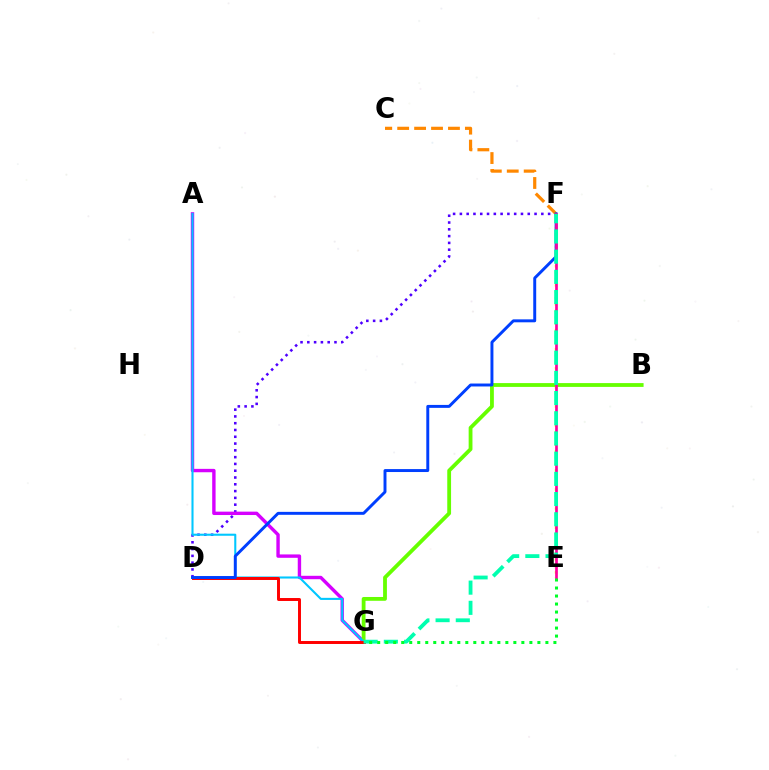{('D', 'F'): [{'color': '#4f00ff', 'line_style': 'dotted', 'thickness': 1.84}, {'color': '#003fff', 'line_style': 'solid', 'thickness': 2.12}], ('C', 'F'): [{'color': '#ff8800', 'line_style': 'dashed', 'thickness': 2.3}], ('E', 'F'): [{'color': '#eeff00', 'line_style': 'dotted', 'thickness': 1.73}, {'color': '#ff00a0', 'line_style': 'solid', 'thickness': 1.95}], ('A', 'G'): [{'color': '#d600ff', 'line_style': 'solid', 'thickness': 2.44}, {'color': '#00c7ff', 'line_style': 'solid', 'thickness': 1.5}], ('B', 'G'): [{'color': '#66ff00', 'line_style': 'solid', 'thickness': 2.74}], ('D', 'G'): [{'color': '#ff0000', 'line_style': 'solid', 'thickness': 2.13}], ('F', 'G'): [{'color': '#00ffaf', 'line_style': 'dashed', 'thickness': 2.74}], ('E', 'G'): [{'color': '#00ff27', 'line_style': 'dotted', 'thickness': 2.18}]}